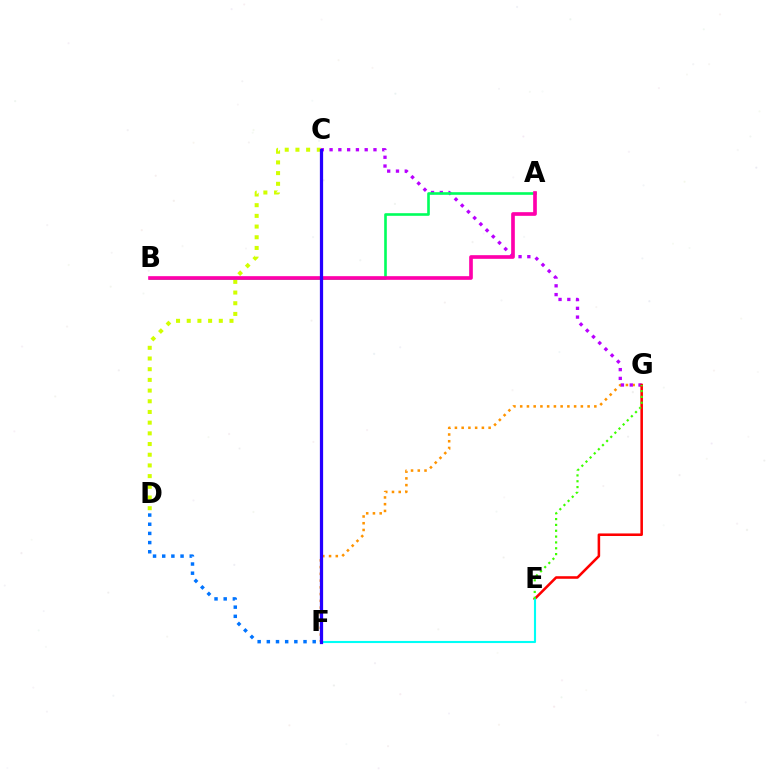{('F', 'G'): [{'color': '#ff9400', 'line_style': 'dotted', 'thickness': 1.83}], ('C', 'G'): [{'color': '#b900ff', 'line_style': 'dotted', 'thickness': 2.39}], ('E', 'G'): [{'color': '#ff0000', 'line_style': 'solid', 'thickness': 1.84}, {'color': '#3dff00', 'line_style': 'dotted', 'thickness': 1.59}], ('E', 'F'): [{'color': '#00fff6', 'line_style': 'solid', 'thickness': 1.52}], ('C', 'D'): [{'color': '#d1ff00', 'line_style': 'dotted', 'thickness': 2.9}], ('A', 'B'): [{'color': '#00ff5c', 'line_style': 'solid', 'thickness': 1.89}, {'color': '#ff00ac', 'line_style': 'solid', 'thickness': 2.64}], ('C', 'F'): [{'color': '#2500ff', 'line_style': 'solid', 'thickness': 2.34}], ('D', 'F'): [{'color': '#0074ff', 'line_style': 'dotted', 'thickness': 2.49}]}